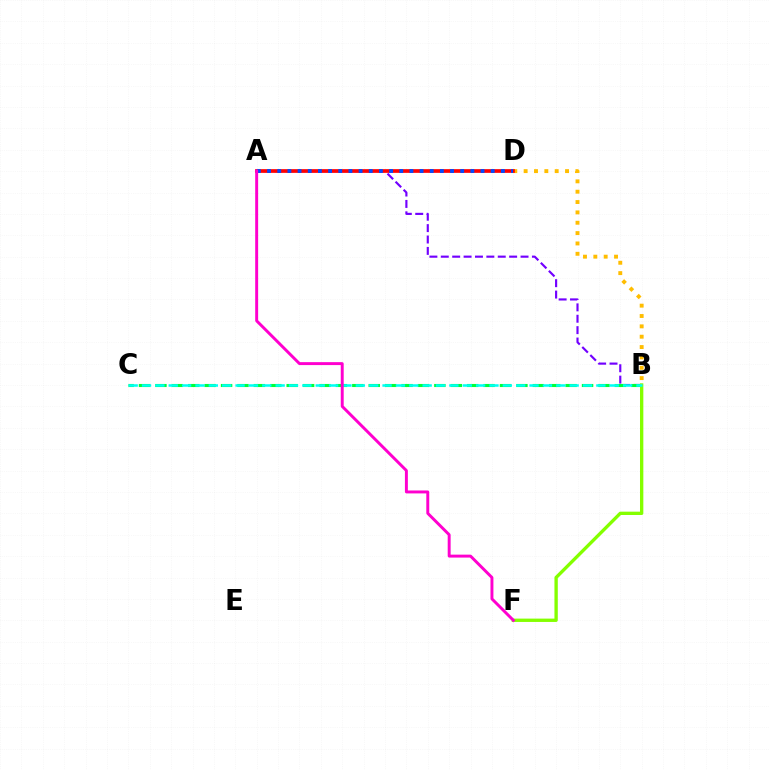{('A', 'B'): [{'color': '#7200ff', 'line_style': 'dashed', 'thickness': 1.55}], ('B', 'D'): [{'color': '#ffbd00', 'line_style': 'dotted', 'thickness': 2.81}], ('B', 'C'): [{'color': '#00ff39', 'line_style': 'dashed', 'thickness': 2.23}, {'color': '#00fff6', 'line_style': 'dashed', 'thickness': 1.82}], ('B', 'F'): [{'color': '#84ff00', 'line_style': 'solid', 'thickness': 2.41}], ('A', 'D'): [{'color': '#ff0000', 'line_style': 'solid', 'thickness': 2.66}, {'color': '#004bff', 'line_style': 'dotted', 'thickness': 2.76}], ('A', 'F'): [{'color': '#ff00cf', 'line_style': 'solid', 'thickness': 2.12}]}